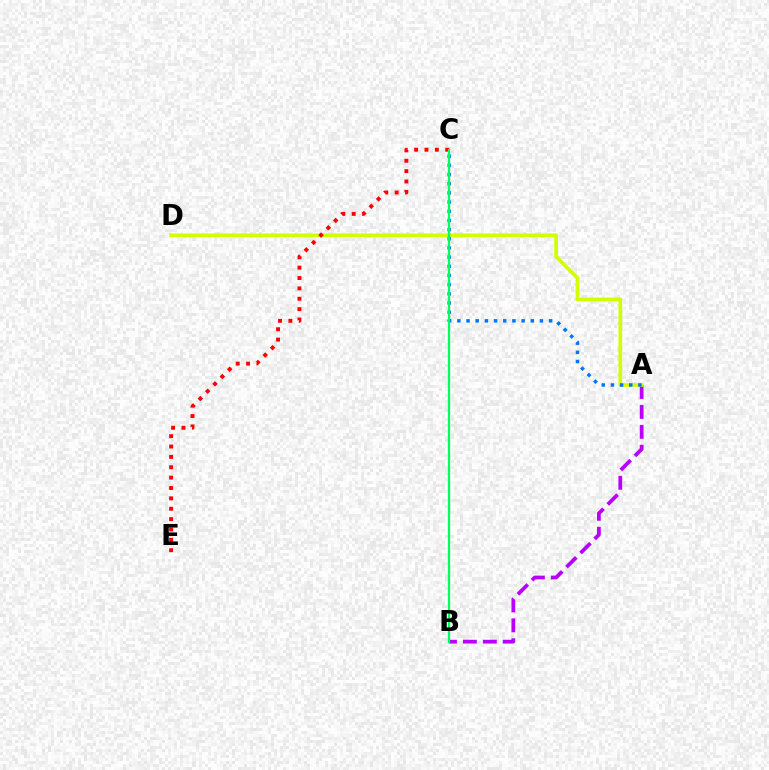{('A', 'B'): [{'color': '#b900ff', 'line_style': 'dashed', 'thickness': 2.71}], ('A', 'D'): [{'color': '#d1ff00', 'line_style': 'solid', 'thickness': 2.66}], ('A', 'C'): [{'color': '#0074ff', 'line_style': 'dotted', 'thickness': 2.49}], ('C', 'E'): [{'color': '#ff0000', 'line_style': 'dotted', 'thickness': 2.82}], ('B', 'C'): [{'color': '#00ff5c', 'line_style': 'solid', 'thickness': 1.61}]}